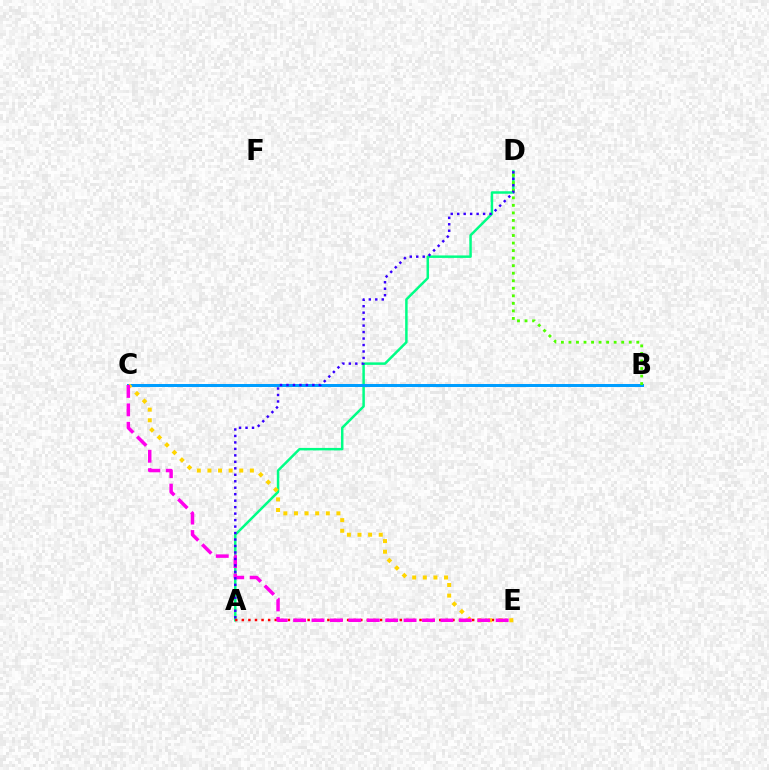{('A', 'D'): [{'color': '#00ff86', 'line_style': 'solid', 'thickness': 1.79}, {'color': '#3700ff', 'line_style': 'dotted', 'thickness': 1.76}], ('B', 'C'): [{'color': '#009eff', 'line_style': 'solid', 'thickness': 2.17}], ('A', 'E'): [{'color': '#ff0000', 'line_style': 'dotted', 'thickness': 1.79}], ('B', 'D'): [{'color': '#4fff00', 'line_style': 'dotted', 'thickness': 2.05}], ('C', 'E'): [{'color': '#ffd500', 'line_style': 'dotted', 'thickness': 2.88}, {'color': '#ff00ed', 'line_style': 'dashed', 'thickness': 2.5}]}